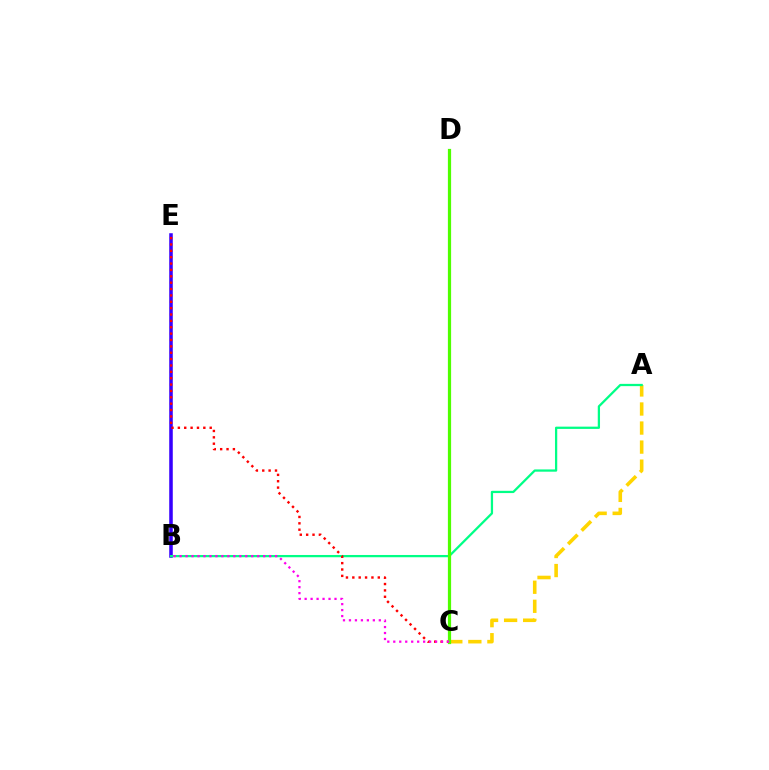{('B', 'E'): [{'color': '#3700ff', 'line_style': 'solid', 'thickness': 2.56}], ('A', 'C'): [{'color': '#ffd500', 'line_style': 'dashed', 'thickness': 2.59}], ('A', 'B'): [{'color': '#00ff86', 'line_style': 'solid', 'thickness': 1.63}], ('C', 'D'): [{'color': '#009eff', 'line_style': 'dotted', 'thickness': 1.83}, {'color': '#4fff00', 'line_style': 'solid', 'thickness': 2.31}], ('C', 'E'): [{'color': '#ff0000', 'line_style': 'dotted', 'thickness': 1.73}], ('B', 'C'): [{'color': '#ff00ed', 'line_style': 'dotted', 'thickness': 1.62}]}